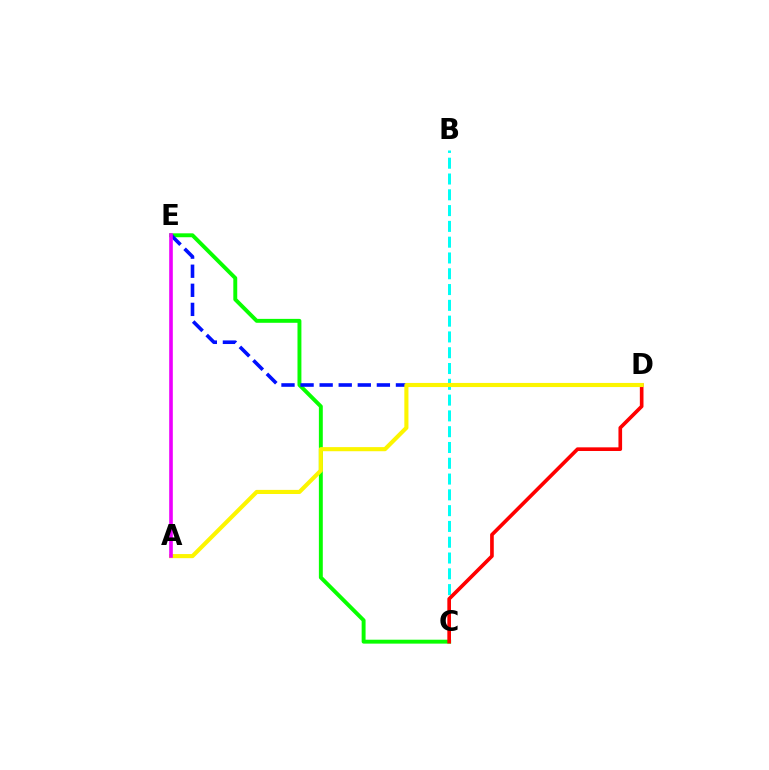{('C', 'E'): [{'color': '#08ff00', 'line_style': 'solid', 'thickness': 2.82}], ('B', 'C'): [{'color': '#00fff6', 'line_style': 'dashed', 'thickness': 2.15}], ('D', 'E'): [{'color': '#0010ff', 'line_style': 'dashed', 'thickness': 2.59}], ('C', 'D'): [{'color': '#ff0000', 'line_style': 'solid', 'thickness': 2.63}], ('A', 'D'): [{'color': '#fcf500', 'line_style': 'solid', 'thickness': 2.96}], ('A', 'E'): [{'color': '#ee00ff', 'line_style': 'solid', 'thickness': 2.61}]}